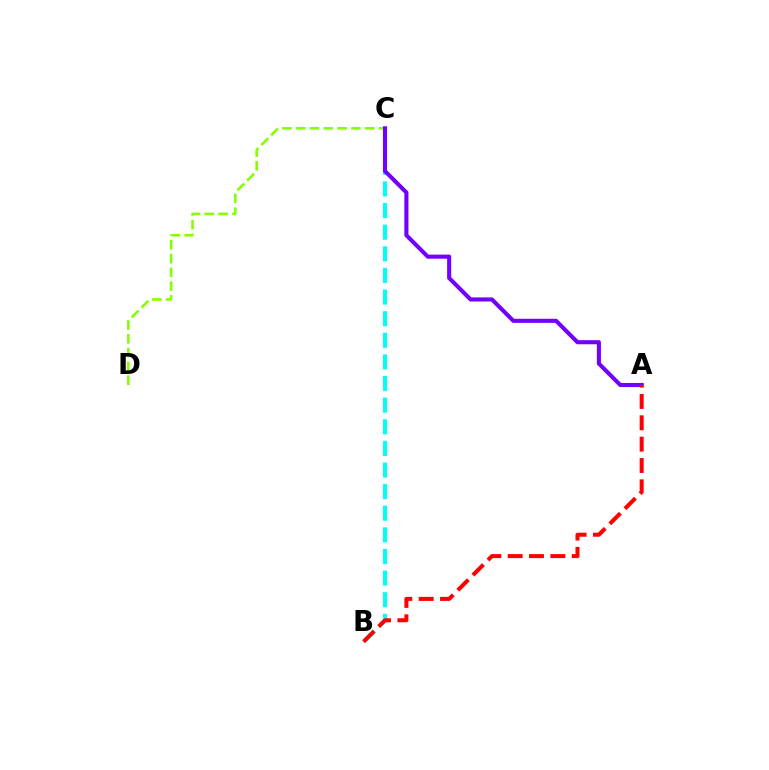{('B', 'C'): [{'color': '#00fff6', 'line_style': 'dashed', 'thickness': 2.94}], ('C', 'D'): [{'color': '#84ff00', 'line_style': 'dashed', 'thickness': 1.88}], ('A', 'C'): [{'color': '#7200ff', 'line_style': 'solid', 'thickness': 2.94}], ('A', 'B'): [{'color': '#ff0000', 'line_style': 'dashed', 'thickness': 2.9}]}